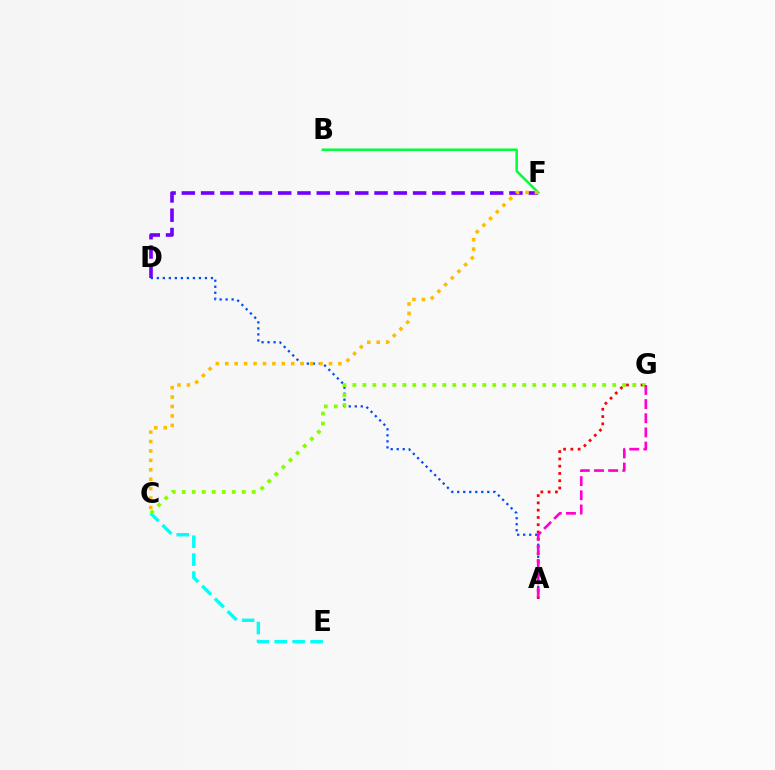{('B', 'F'): [{'color': '#00ff39', 'line_style': 'solid', 'thickness': 1.8}], ('A', 'D'): [{'color': '#004bff', 'line_style': 'dotted', 'thickness': 1.63}], ('C', 'E'): [{'color': '#00fff6', 'line_style': 'dashed', 'thickness': 2.44}], ('A', 'G'): [{'color': '#ff0000', 'line_style': 'dotted', 'thickness': 1.98}, {'color': '#ff00cf', 'line_style': 'dashed', 'thickness': 1.92}], ('C', 'G'): [{'color': '#84ff00', 'line_style': 'dotted', 'thickness': 2.72}], ('D', 'F'): [{'color': '#7200ff', 'line_style': 'dashed', 'thickness': 2.62}], ('C', 'F'): [{'color': '#ffbd00', 'line_style': 'dotted', 'thickness': 2.56}]}